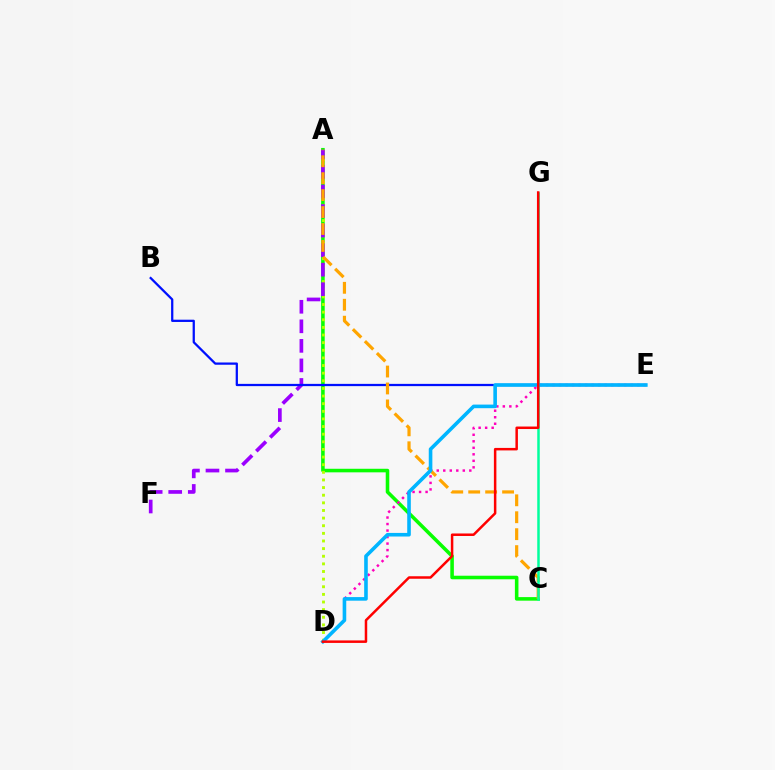{('A', 'C'): [{'color': '#08ff00', 'line_style': 'solid', 'thickness': 2.56}, {'color': '#ffa500', 'line_style': 'dashed', 'thickness': 2.3}], ('A', 'D'): [{'color': '#b3ff00', 'line_style': 'dotted', 'thickness': 2.07}], ('A', 'F'): [{'color': '#9b00ff', 'line_style': 'dashed', 'thickness': 2.66}], ('B', 'E'): [{'color': '#0010ff', 'line_style': 'solid', 'thickness': 1.63}], ('D', 'E'): [{'color': '#ff00bd', 'line_style': 'dotted', 'thickness': 1.77}, {'color': '#00b5ff', 'line_style': 'solid', 'thickness': 2.6}], ('C', 'G'): [{'color': '#00ff9d', 'line_style': 'solid', 'thickness': 1.8}], ('D', 'G'): [{'color': '#ff0000', 'line_style': 'solid', 'thickness': 1.8}]}